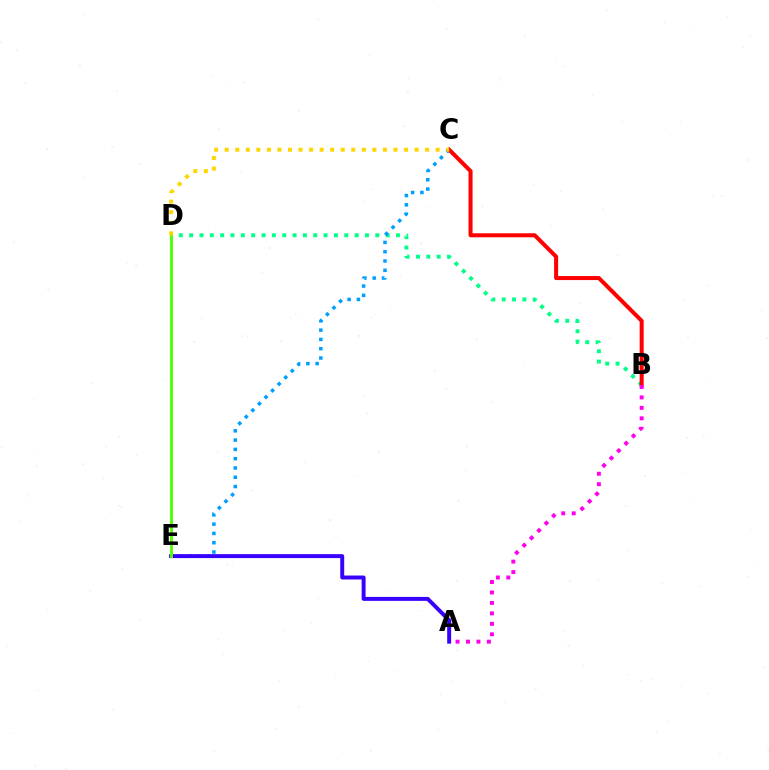{('B', 'D'): [{'color': '#00ff86', 'line_style': 'dotted', 'thickness': 2.81}], ('C', 'E'): [{'color': '#009eff', 'line_style': 'dotted', 'thickness': 2.52}], ('B', 'C'): [{'color': '#ff0000', 'line_style': 'solid', 'thickness': 2.89}], ('A', 'B'): [{'color': '#ff00ed', 'line_style': 'dotted', 'thickness': 2.84}], ('A', 'E'): [{'color': '#3700ff', 'line_style': 'solid', 'thickness': 2.85}], ('D', 'E'): [{'color': '#4fff00', 'line_style': 'solid', 'thickness': 2.07}], ('C', 'D'): [{'color': '#ffd500', 'line_style': 'dotted', 'thickness': 2.87}]}